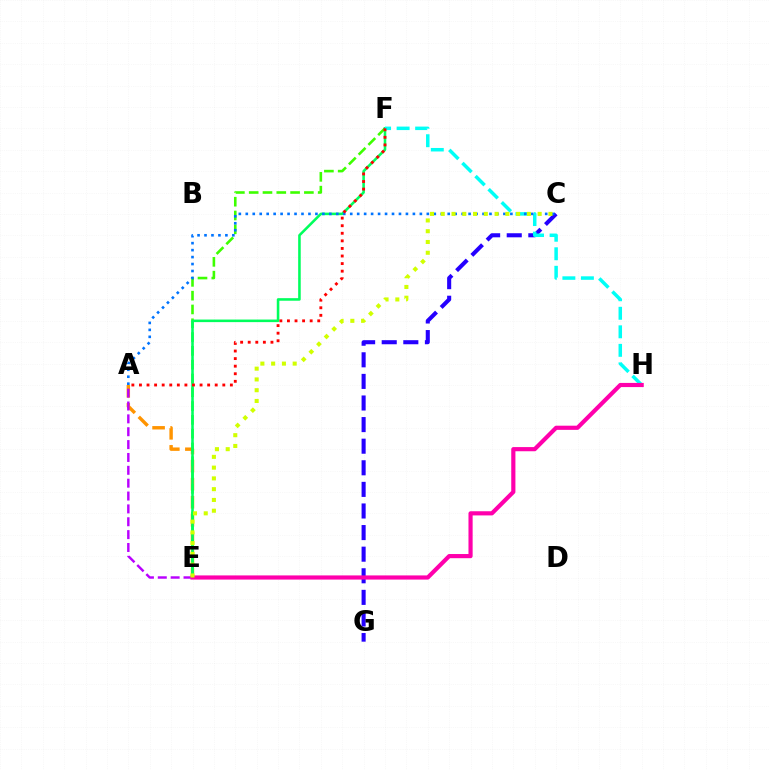{('C', 'G'): [{'color': '#2500ff', 'line_style': 'dashed', 'thickness': 2.93}], ('A', 'E'): [{'color': '#ff9400', 'line_style': 'dashed', 'thickness': 2.45}, {'color': '#b900ff', 'line_style': 'dashed', 'thickness': 1.75}], ('E', 'F'): [{'color': '#3dff00', 'line_style': 'dashed', 'thickness': 1.87}, {'color': '#00ff5c', 'line_style': 'solid', 'thickness': 1.85}], ('F', 'H'): [{'color': '#00fff6', 'line_style': 'dashed', 'thickness': 2.52}], ('A', 'C'): [{'color': '#0074ff', 'line_style': 'dotted', 'thickness': 1.89}], ('A', 'F'): [{'color': '#ff0000', 'line_style': 'dotted', 'thickness': 2.06}], ('E', 'H'): [{'color': '#ff00ac', 'line_style': 'solid', 'thickness': 3.0}], ('C', 'E'): [{'color': '#d1ff00', 'line_style': 'dotted', 'thickness': 2.93}]}